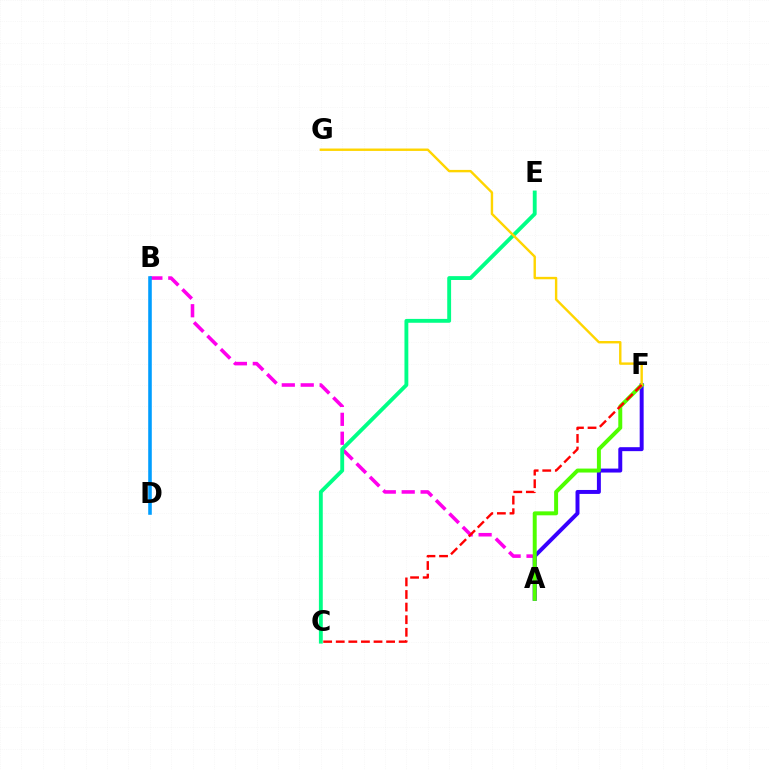{('A', 'B'): [{'color': '#ff00ed', 'line_style': 'dashed', 'thickness': 2.57}], ('A', 'F'): [{'color': '#3700ff', 'line_style': 'solid', 'thickness': 2.85}, {'color': '#4fff00', 'line_style': 'solid', 'thickness': 2.85}], ('B', 'D'): [{'color': '#009eff', 'line_style': 'solid', 'thickness': 2.58}], ('C', 'E'): [{'color': '#00ff86', 'line_style': 'solid', 'thickness': 2.78}], ('F', 'G'): [{'color': '#ffd500', 'line_style': 'solid', 'thickness': 1.73}], ('C', 'F'): [{'color': '#ff0000', 'line_style': 'dashed', 'thickness': 1.71}]}